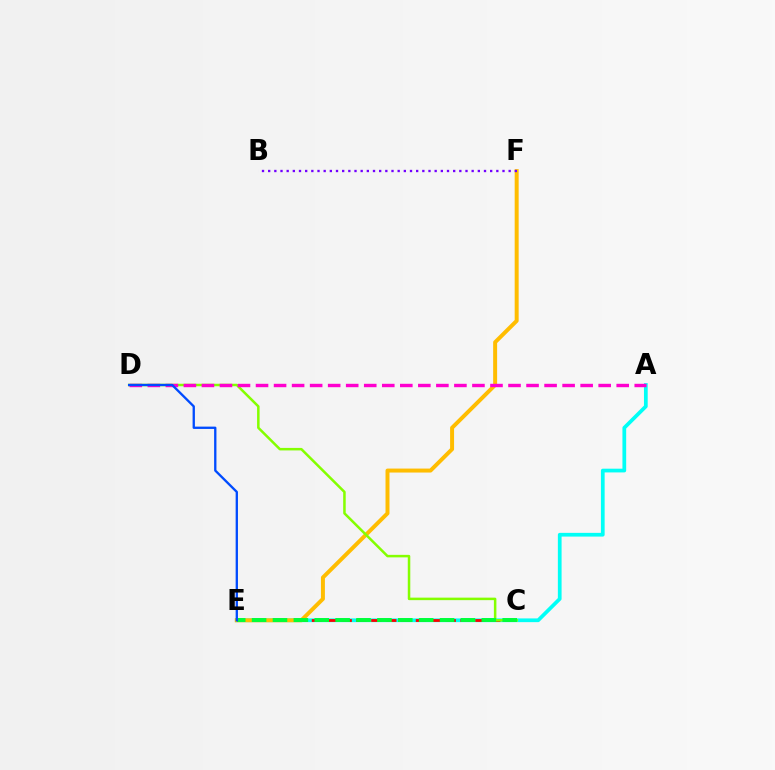{('A', 'E'): [{'color': '#00fff6', 'line_style': 'solid', 'thickness': 2.68}], ('C', 'E'): [{'color': '#ff0000', 'line_style': 'dashed', 'thickness': 2.02}, {'color': '#00ff39', 'line_style': 'dashed', 'thickness': 2.84}], ('E', 'F'): [{'color': '#ffbd00', 'line_style': 'solid', 'thickness': 2.86}], ('C', 'D'): [{'color': '#84ff00', 'line_style': 'solid', 'thickness': 1.81}], ('A', 'D'): [{'color': '#ff00cf', 'line_style': 'dashed', 'thickness': 2.45}], ('B', 'F'): [{'color': '#7200ff', 'line_style': 'dotted', 'thickness': 1.68}], ('D', 'E'): [{'color': '#004bff', 'line_style': 'solid', 'thickness': 1.67}]}